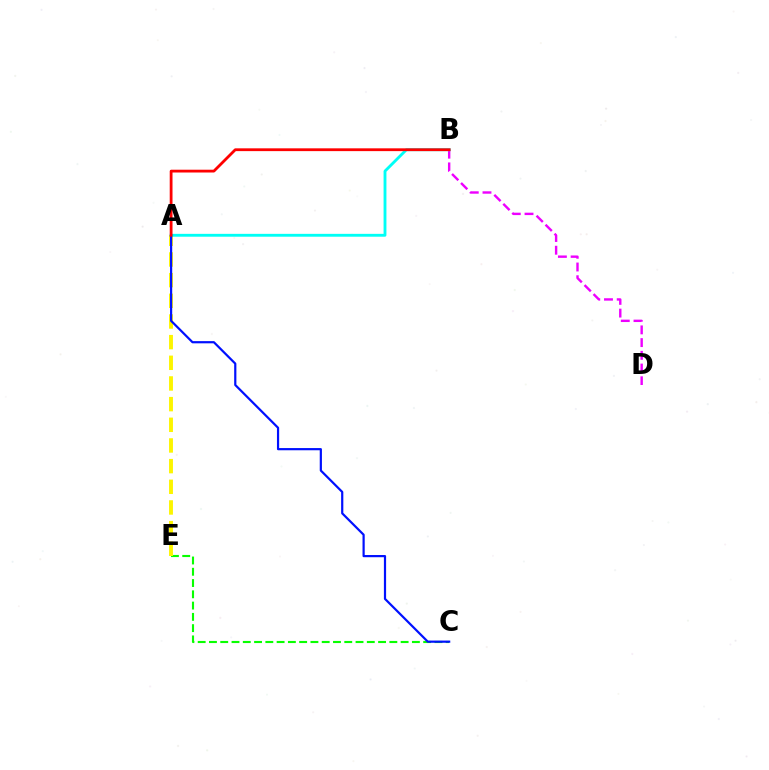{('C', 'E'): [{'color': '#08ff00', 'line_style': 'dashed', 'thickness': 1.53}], ('A', 'E'): [{'color': '#fcf500', 'line_style': 'dashed', 'thickness': 2.81}], ('B', 'D'): [{'color': '#ee00ff', 'line_style': 'dashed', 'thickness': 1.73}], ('A', 'B'): [{'color': '#00fff6', 'line_style': 'solid', 'thickness': 2.06}, {'color': '#ff0000', 'line_style': 'solid', 'thickness': 2.01}], ('A', 'C'): [{'color': '#0010ff', 'line_style': 'solid', 'thickness': 1.58}]}